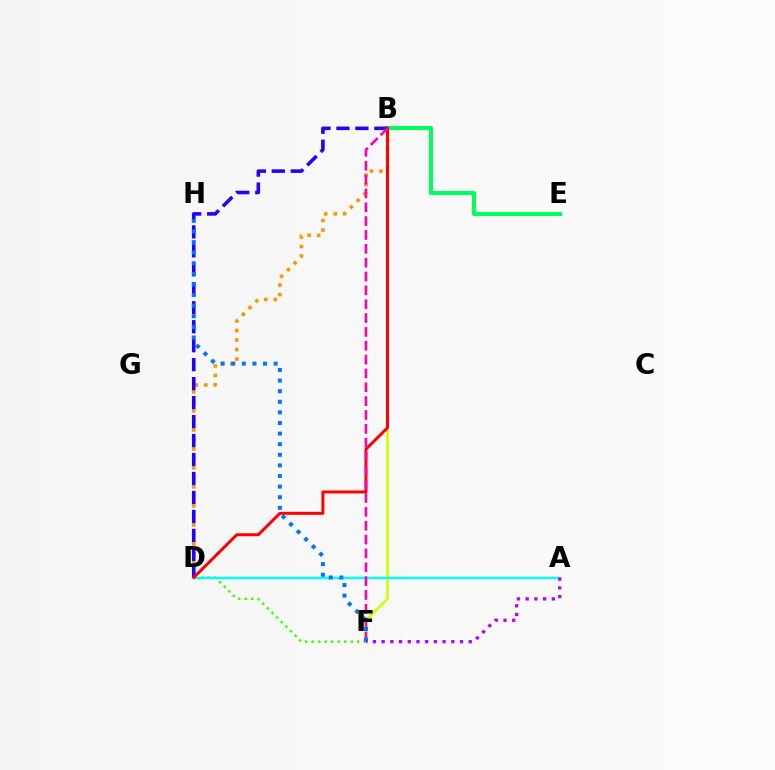{('B', 'D'): [{'color': '#ff9400', 'line_style': 'dotted', 'thickness': 2.58}, {'color': '#2500ff', 'line_style': 'dashed', 'thickness': 2.58}, {'color': '#ff0000', 'line_style': 'solid', 'thickness': 2.15}], ('D', 'F'): [{'color': '#3dff00', 'line_style': 'dotted', 'thickness': 1.77}], ('B', 'F'): [{'color': '#d1ff00', 'line_style': 'solid', 'thickness': 1.92}, {'color': '#ff00ac', 'line_style': 'dashed', 'thickness': 1.88}], ('B', 'E'): [{'color': '#00ff5c', 'line_style': 'solid', 'thickness': 2.9}], ('A', 'D'): [{'color': '#00fff6', 'line_style': 'solid', 'thickness': 1.77}], ('F', 'H'): [{'color': '#0074ff', 'line_style': 'dotted', 'thickness': 2.88}], ('A', 'F'): [{'color': '#b900ff', 'line_style': 'dotted', 'thickness': 2.37}]}